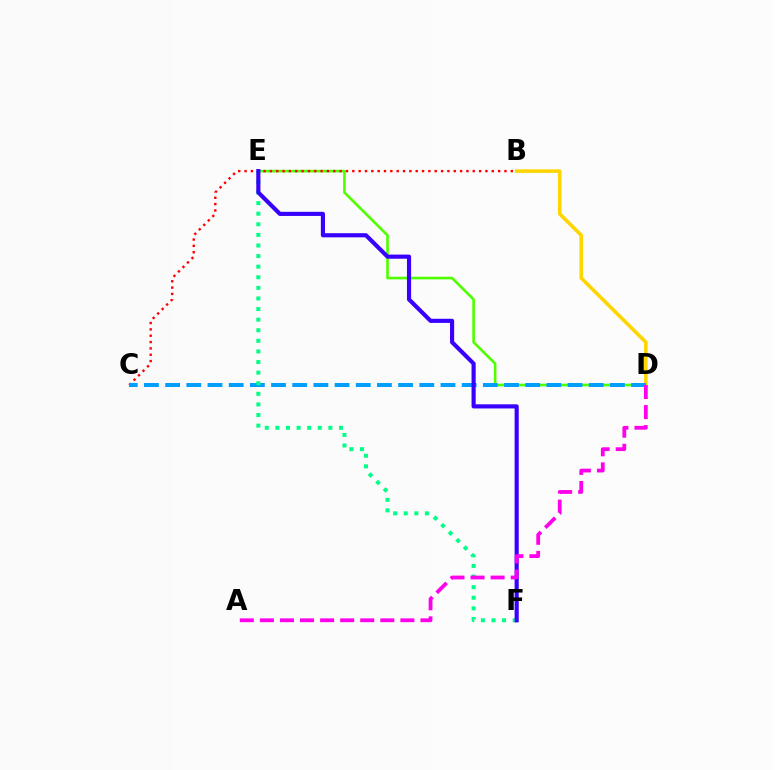{('D', 'E'): [{'color': '#4fff00', 'line_style': 'solid', 'thickness': 1.89}], ('B', 'D'): [{'color': '#ffd500', 'line_style': 'solid', 'thickness': 2.59}], ('B', 'C'): [{'color': '#ff0000', 'line_style': 'dotted', 'thickness': 1.72}], ('C', 'D'): [{'color': '#009eff', 'line_style': 'dashed', 'thickness': 2.88}], ('E', 'F'): [{'color': '#00ff86', 'line_style': 'dotted', 'thickness': 2.88}, {'color': '#3700ff', 'line_style': 'solid', 'thickness': 2.97}], ('A', 'D'): [{'color': '#ff00ed', 'line_style': 'dashed', 'thickness': 2.73}]}